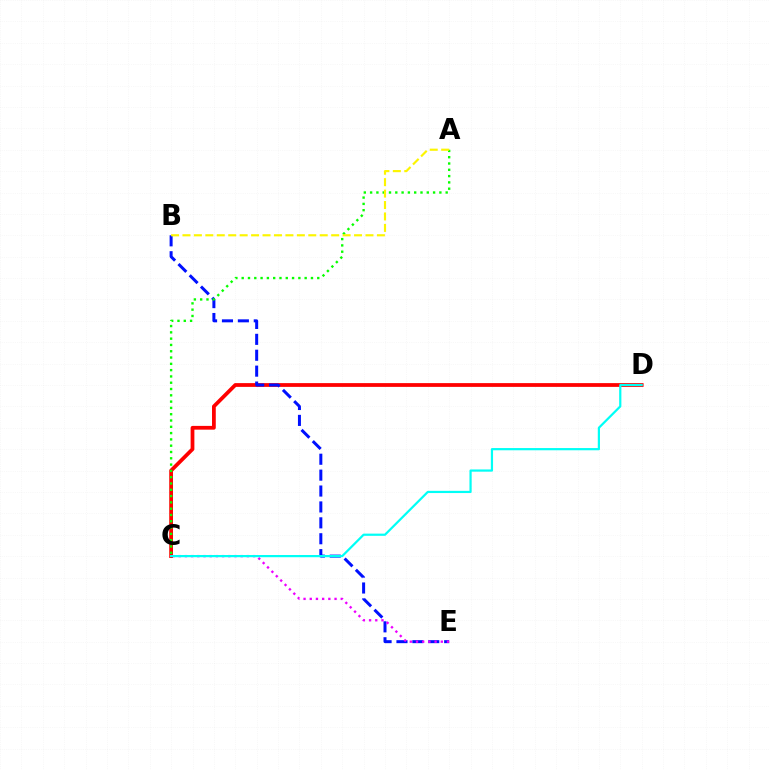{('C', 'D'): [{'color': '#ff0000', 'line_style': 'solid', 'thickness': 2.71}, {'color': '#00fff6', 'line_style': 'solid', 'thickness': 1.59}], ('B', 'E'): [{'color': '#0010ff', 'line_style': 'dashed', 'thickness': 2.16}], ('A', 'C'): [{'color': '#08ff00', 'line_style': 'dotted', 'thickness': 1.71}], ('A', 'B'): [{'color': '#fcf500', 'line_style': 'dashed', 'thickness': 1.55}], ('C', 'E'): [{'color': '#ee00ff', 'line_style': 'dotted', 'thickness': 1.68}]}